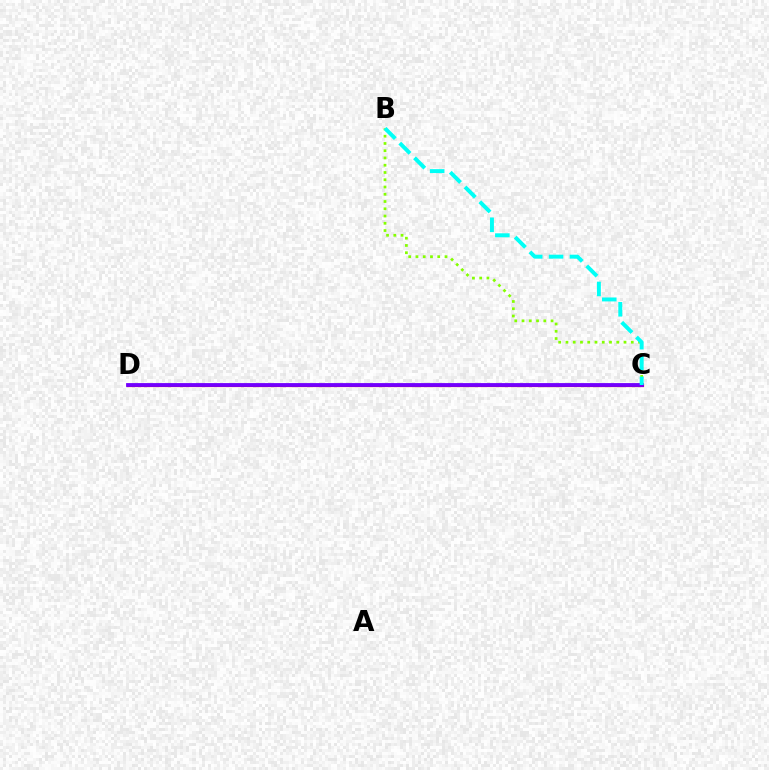{('B', 'C'): [{'color': '#84ff00', 'line_style': 'dotted', 'thickness': 1.97}, {'color': '#00fff6', 'line_style': 'dashed', 'thickness': 2.83}], ('C', 'D'): [{'color': '#ff0000', 'line_style': 'solid', 'thickness': 2.28}, {'color': '#7200ff', 'line_style': 'solid', 'thickness': 2.74}]}